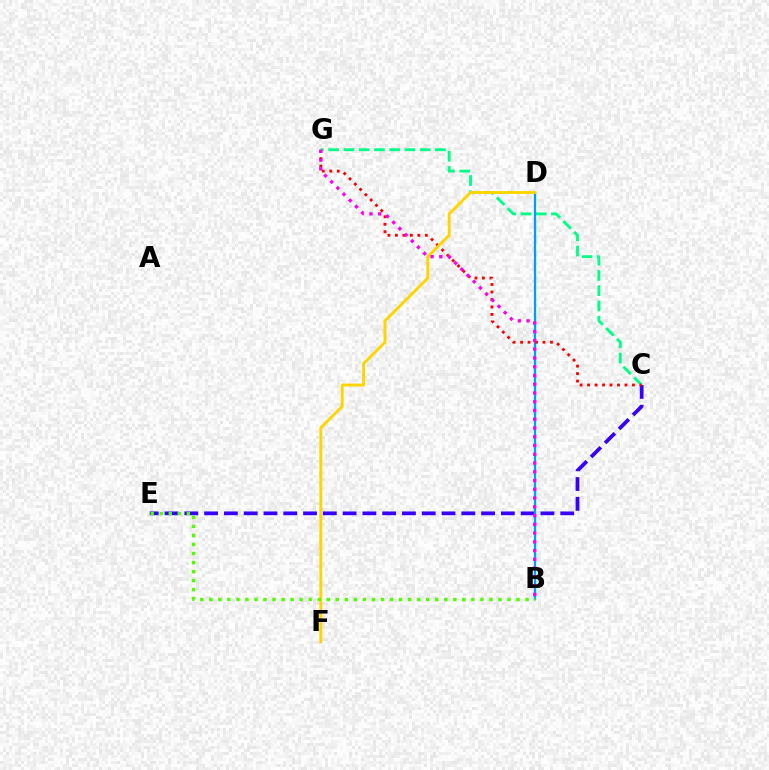{('C', 'G'): [{'color': '#00ff86', 'line_style': 'dashed', 'thickness': 2.07}, {'color': '#ff0000', 'line_style': 'dotted', 'thickness': 2.03}], ('C', 'E'): [{'color': '#3700ff', 'line_style': 'dashed', 'thickness': 2.69}], ('B', 'D'): [{'color': '#009eff', 'line_style': 'solid', 'thickness': 1.65}], ('D', 'F'): [{'color': '#ffd500', 'line_style': 'solid', 'thickness': 2.08}], ('B', 'E'): [{'color': '#4fff00', 'line_style': 'dotted', 'thickness': 2.46}], ('B', 'G'): [{'color': '#ff00ed', 'line_style': 'dotted', 'thickness': 2.38}]}